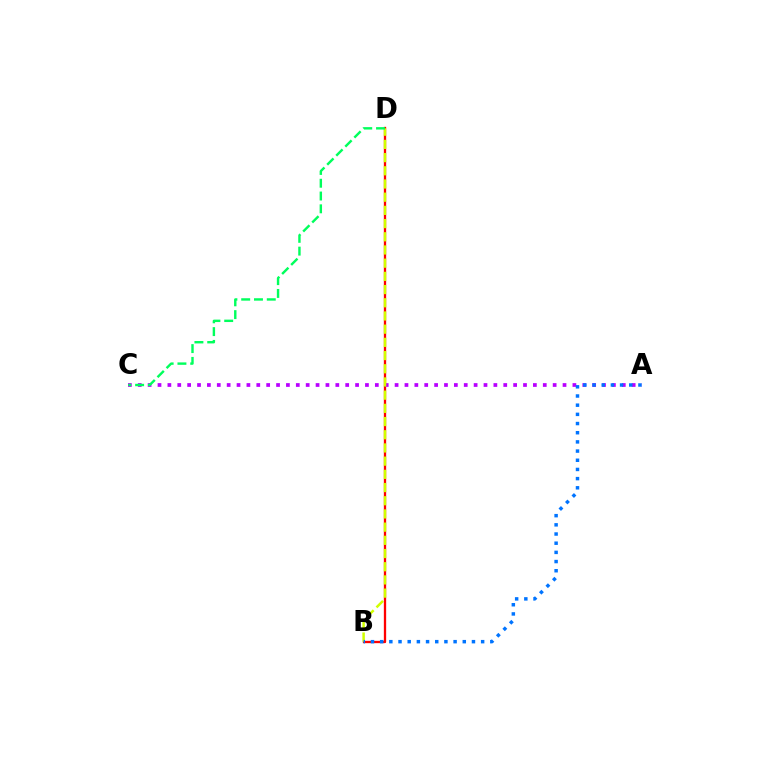{('B', 'D'): [{'color': '#ff0000', 'line_style': 'solid', 'thickness': 1.66}, {'color': '#d1ff00', 'line_style': 'dashed', 'thickness': 1.79}], ('A', 'C'): [{'color': '#b900ff', 'line_style': 'dotted', 'thickness': 2.68}], ('C', 'D'): [{'color': '#00ff5c', 'line_style': 'dashed', 'thickness': 1.74}], ('A', 'B'): [{'color': '#0074ff', 'line_style': 'dotted', 'thickness': 2.49}]}